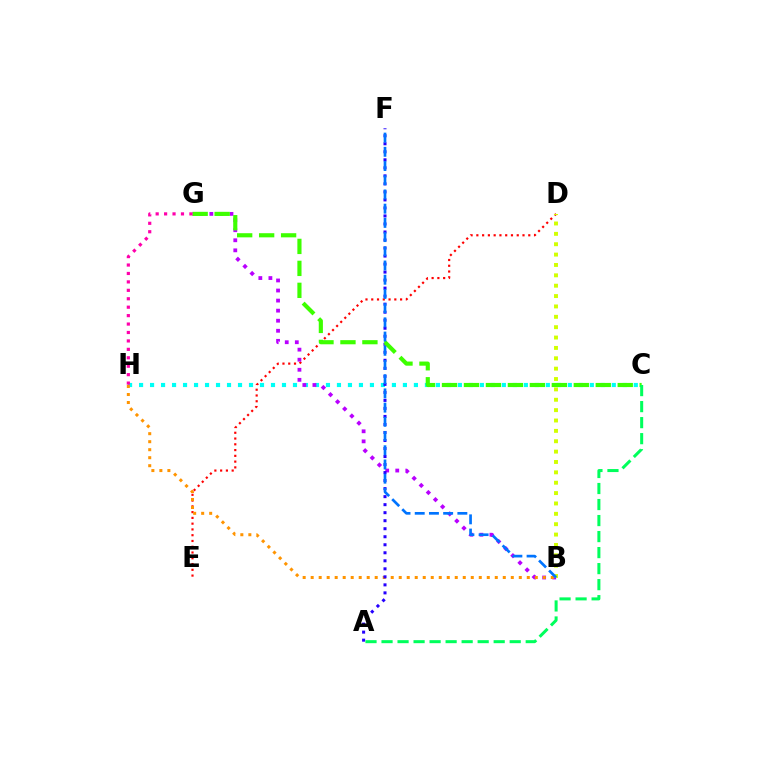{('D', 'E'): [{'color': '#ff0000', 'line_style': 'dotted', 'thickness': 1.57}], ('C', 'H'): [{'color': '#00fff6', 'line_style': 'dotted', 'thickness': 2.99}], ('B', 'G'): [{'color': '#b900ff', 'line_style': 'dotted', 'thickness': 2.73}], ('B', 'H'): [{'color': '#ff9400', 'line_style': 'dotted', 'thickness': 2.17}], ('A', 'F'): [{'color': '#2500ff', 'line_style': 'dotted', 'thickness': 2.18}], ('B', 'D'): [{'color': '#d1ff00', 'line_style': 'dotted', 'thickness': 2.82}], ('C', 'G'): [{'color': '#3dff00', 'line_style': 'dashed', 'thickness': 2.98}], ('A', 'C'): [{'color': '#00ff5c', 'line_style': 'dashed', 'thickness': 2.18}], ('B', 'F'): [{'color': '#0074ff', 'line_style': 'dashed', 'thickness': 1.93}], ('G', 'H'): [{'color': '#ff00ac', 'line_style': 'dotted', 'thickness': 2.29}]}